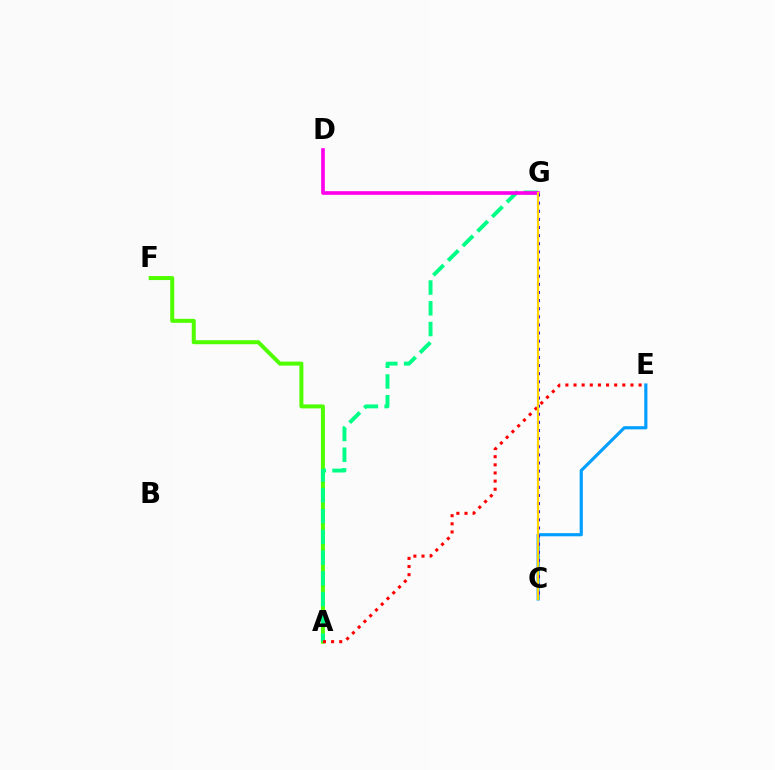{('C', 'E'): [{'color': '#009eff', 'line_style': 'solid', 'thickness': 2.28}], ('A', 'F'): [{'color': '#4fff00', 'line_style': 'solid', 'thickness': 2.88}], ('A', 'G'): [{'color': '#00ff86', 'line_style': 'dashed', 'thickness': 2.82}], ('A', 'E'): [{'color': '#ff0000', 'line_style': 'dotted', 'thickness': 2.21}], ('D', 'G'): [{'color': '#ff00ed', 'line_style': 'solid', 'thickness': 2.63}], ('C', 'G'): [{'color': '#3700ff', 'line_style': 'dotted', 'thickness': 2.21}, {'color': '#ffd500', 'line_style': 'solid', 'thickness': 1.55}]}